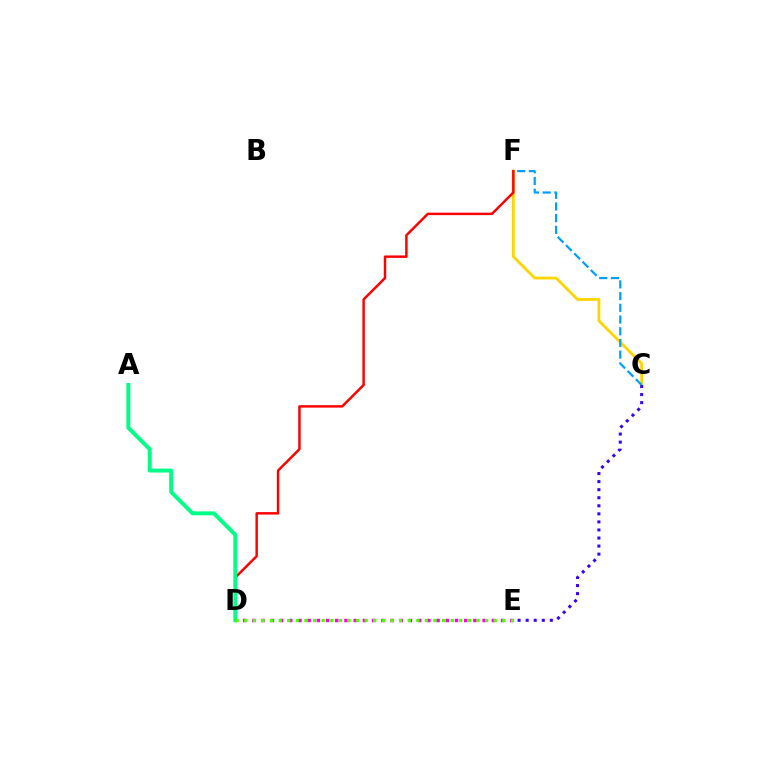{('C', 'F'): [{'color': '#ffd500', 'line_style': 'solid', 'thickness': 2.03}, {'color': '#009eff', 'line_style': 'dashed', 'thickness': 1.59}], ('D', 'F'): [{'color': '#ff0000', 'line_style': 'solid', 'thickness': 1.78}], ('D', 'E'): [{'color': '#ff00ed', 'line_style': 'dotted', 'thickness': 2.5}, {'color': '#4fff00', 'line_style': 'dotted', 'thickness': 2.34}], ('A', 'D'): [{'color': '#00ff86', 'line_style': 'solid', 'thickness': 2.83}], ('C', 'E'): [{'color': '#3700ff', 'line_style': 'dotted', 'thickness': 2.19}]}